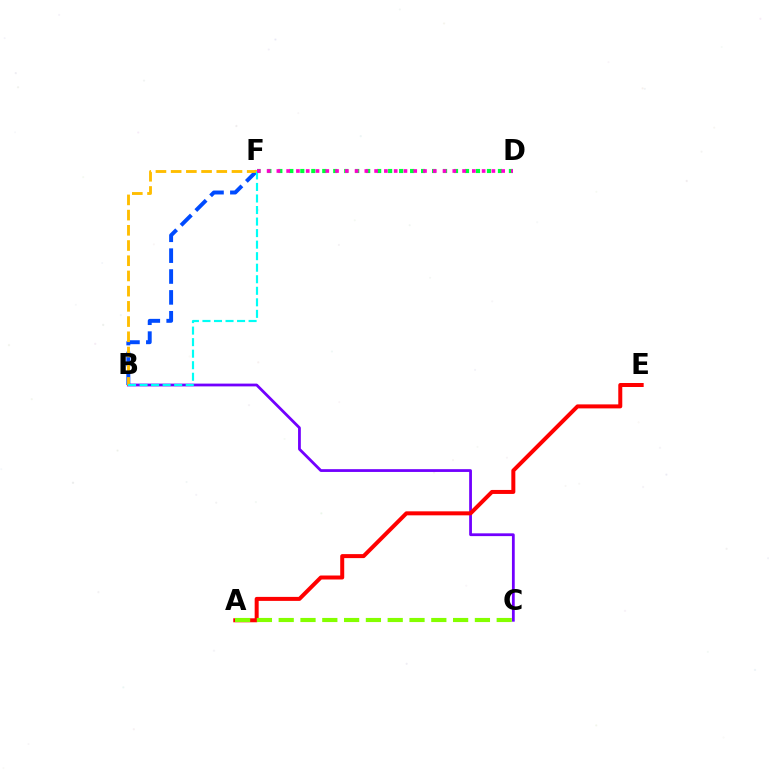{('B', 'F'): [{'color': '#004bff', 'line_style': 'dashed', 'thickness': 2.84}, {'color': '#ffbd00', 'line_style': 'dashed', 'thickness': 2.07}, {'color': '#00fff6', 'line_style': 'dashed', 'thickness': 1.57}], ('B', 'C'): [{'color': '#7200ff', 'line_style': 'solid', 'thickness': 2.0}], ('D', 'F'): [{'color': '#00ff39', 'line_style': 'dotted', 'thickness': 2.98}, {'color': '#ff00cf', 'line_style': 'dotted', 'thickness': 2.66}], ('A', 'E'): [{'color': '#ff0000', 'line_style': 'solid', 'thickness': 2.88}], ('A', 'C'): [{'color': '#84ff00', 'line_style': 'dashed', 'thickness': 2.96}]}